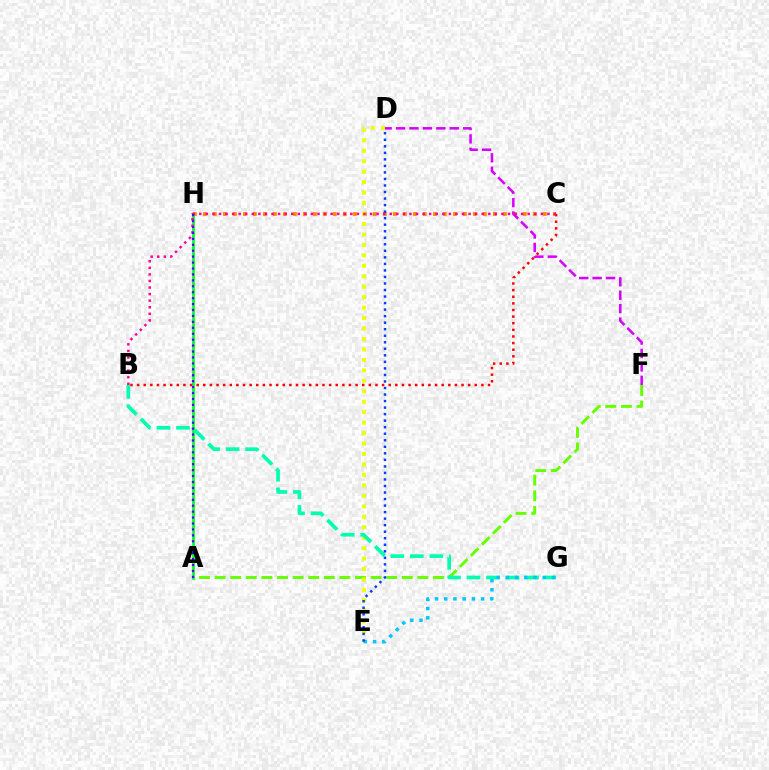{('A', 'F'): [{'color': '#66ff00', 'line_style': 'dashed', 'thickness': 2.12}], ('C', 'H'): [{'color': '#ff8800', 'line_style': 'dotted', 'thickness': 2.72}], ('D', 'E'): [{'color': '#eeff00', 'line_style': 'dotted', 'thickness': 2.84}, {'color': '#003fff', 'line_style': 'dotted', 'thickness': 1.77}], ('A', 'H'): [{'color': '#00ff27', 'line_style': 'solid', 'thickness': 1.94}, {'color': '#4f00ff', 'line_style': 'dotted', 'thickness': 1.61}], ('B', 'C'): [{'color': '#ff0000', 'line_style': 'dotted', 'thickness': 1.8}, {'color': '#ff00a0', 'line_style': 'dotted', 'thickness': 1.78}], ('B', 'G'): [{'color': '#00ffaf', 'line_style': 'dashed', 'thickness': 2.65}], ('D', 'F'): [{'color': '#d600ff', 'line_style': 'dashed', 'thickness': 1.82}], ('E', 'G'): [{'color': '#00c7ff', 'line_style': 'dotted', 'thickness': 2.51}]}